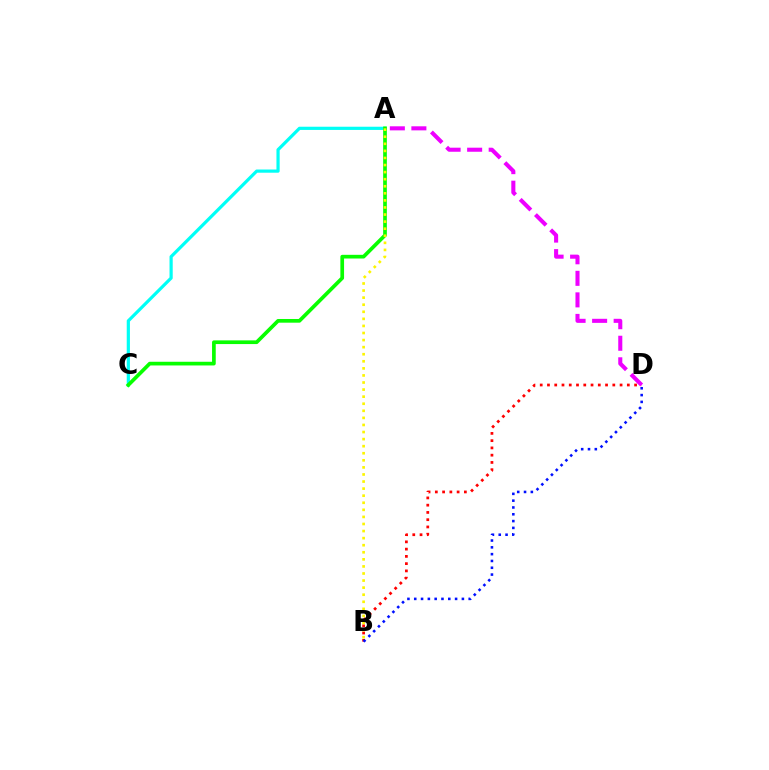{('A', 'C'): [{'color': '#00fff6', 'line_style': 'solid', 'thickness': 2.31}, {'color': '#08ff00', 'line_style': 'solid', 'thickness': 2.66}], ('B', 'D'): [{'color': '#ff0000', 'line_style': 'dotted', 'thickness': 1.97}, {'color': '#0010ff', 'line_style': 'dotted', 'thickness': 1.85}], ('A', 'B'): [{'color': '#fcf500', 'line_style': 'dotted', 'thickness': 1.92}], ('A', 'D'): [{'color': '#ee00ff', 'line_style': 'dashed', 'thickness': 2.93}]}